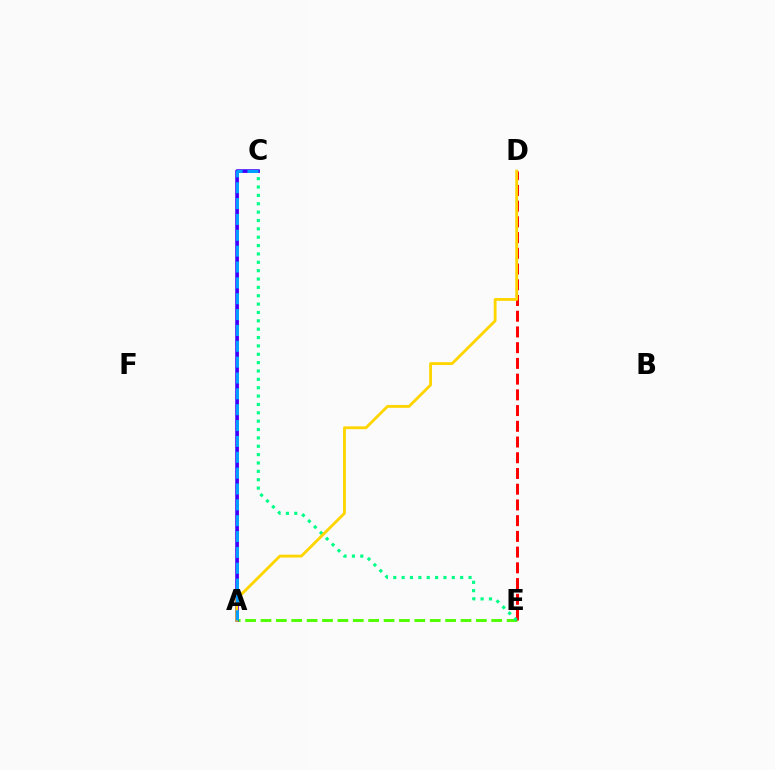{('A', 'C'): [{'color': '#ff00ed', 'line_style': 'solid', 'thickness': 2.09}, {'color': '#3700ff', 'line_style': 'solid', 'thickness': 2.52}, {'color': '#009eff', 'line_style': 'dashed', 'thickness': 2.15}], ('A', 'E'): [{'color': '#4fff00', 'line_style': 'dashed', 'thickness': 2.09}], ('D', 'E'): [{'color': '#ff0000', 'line_style': 'dashed', 'thickness': 2.14}], ('C', 'E'): [{'color': '#00ff86', 'line_style': 'dotted', 'thickness': 2.27}], ('A', 'D'): [{'color': '#ffd500', 'line_style': 'solid', 'thickness': 2.04}]}